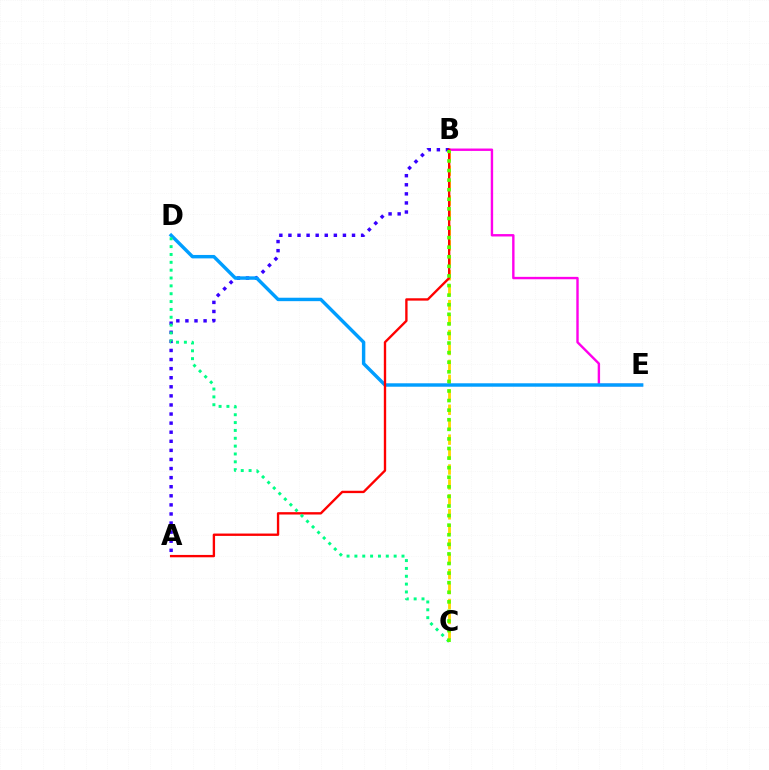{('B', 'E'): [{'color': '#ff00ed', 'line_style': 'solid', 'thickness': 1.73}], ('A', 'B'): [{'color': '#3700ff', 'line_style': 'dotted', 'thickness': 2.47}, {'color': '#ff0000', 'line_style': 'solid', 'thickness': 1.7}], ('B', 'C'): [{'color': '#ffd500', 'line_style': 'dashed', 'thickness': 2.03}, {'color': '#4fff00', 'line_style': 'dotted', 'thickness': 2.6}], ('D', 'E'): [{'color': '#009eff', 'line_style': 'solid', 'thickness': 2.47}], ('C', 'D'): [{'color': '#00ff86', 'line_style': 'dotted', 'thickness': 2.13}]}